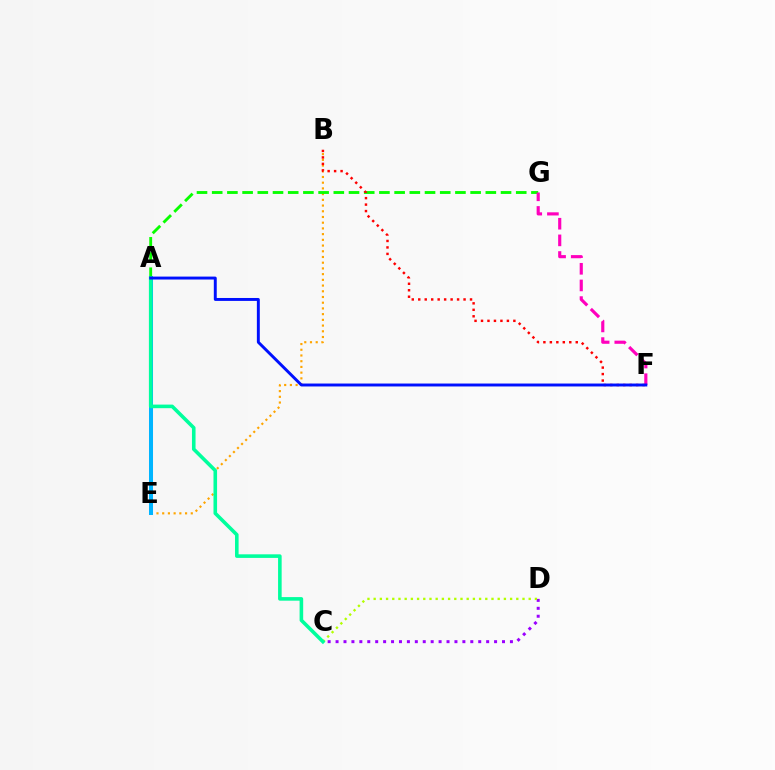{('C', 'D'): [{'color': '#9b00ff', 'line_style': 'dotted', 'thickness': 2.15}, {'color': '#b3ff00', 'line_style': 'dotted', 'thickness': 1.68}], ('B', 'E'): [{'color': '#ffa500', 'line_style': 'dotted', 'thickness': 1.55}], ('A', 'E'): [{'color': '#00b5ff', 'line_style': 'solid', 'thickness': 2.89}], ('A', 'G'): [{'color': '#08ff00', 'line_style': 'dashed', 'thickness': 2.07}], ('B', 'F'): [{'color': '#ff0000', 'line_style': 'dotted', 'thickness': 1.76}], ('A', 'C'): [{'color': '#00ff9d', 'line_style': 'solid', 'thickness': 2.58}], ('F', 'G'): [{'color': '#ff00bd', 'line_style': 'dashed', 'thickness': 2.26}], ('A', 'F'): [{'color': '#0010ff', 'line_style': 'solid', 'thickness': 2.11}]}